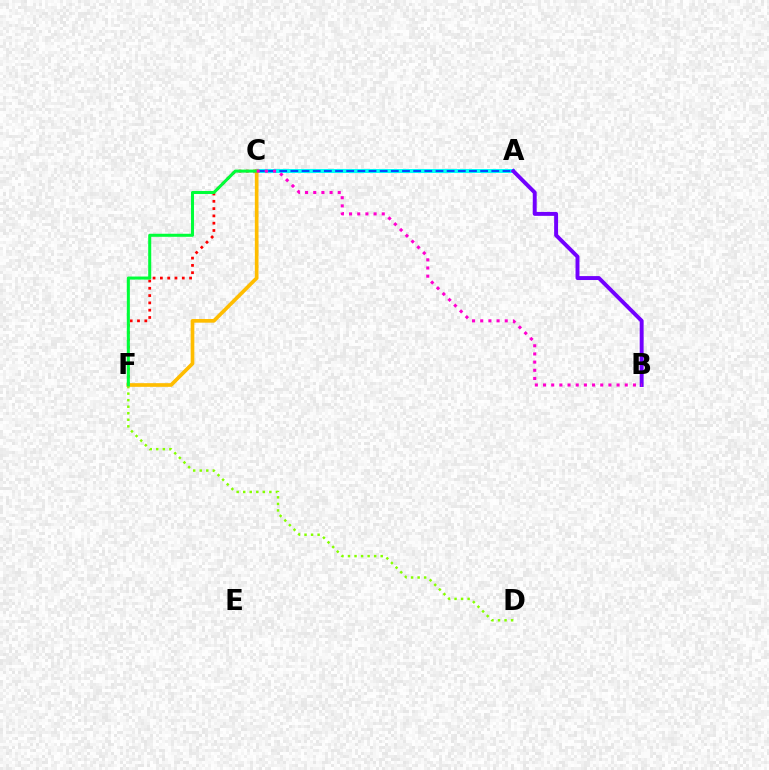{('C', 'F'): [{'color': '#ff0000', 'line_style': 'dotted', 'thickness': 1.98}, {'color': '#ffbd00', 'line_style': 'solid', 'thickness': 2.64}, {'color': '#00ff39', 'line_style': 'solid', 'thickness': 2.19}], ('D', 'F'): [{'color': '#84ff00', 'line_style': 'dotted', 'thickness': 1.78}], ('A', 'C'): [{'color': '#00fff6', 'line_style': 'solid', 'thickness': 2.89}, {'color': '#004bff', 'line_style': 'dashed', 'thickness': 1.52}], ('A', 'B'): [{'color': '#7200ff', 'line_style': 'solid', 'thickness': 2.83}], ('B', 'C'): [{'color': '#ff00cf', 'line_style': 'dotted', 'thickness': 2.22}]}